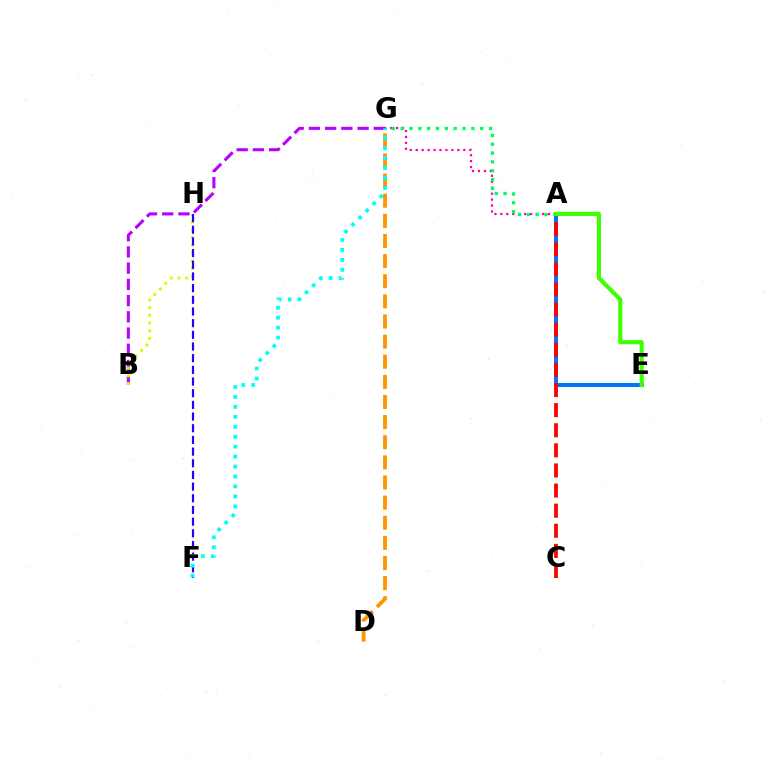{('A', 'E'): [{'color': '#0074ff', 'line_style': 'solid', 'thickness': 2.9}, {'color': '#3dff00', 'line_style': 'solid', 'thickness': 2.96}], ('B', 'G'): [{'color': '#b900ff', 'line_style': 'dashed', 'thickness': 2.2}], ('B', 'H'): [{'color': '#d1ff00', 'line_style': 'dotted', 'thickness': 2.1}], ('A', 'C'): [{'color': '#ff0000', 'line_style': 'dashed', 'thickness': 2.73}], ('A', 'G'): [{'color': '#ff00ac', 'line_style': 'dotted', 'thickness': 1.62}, {'color': '#00ff5c', 'line_style': 'dotted', 'thickness': 2.4}], ('F', 'H'): [{'color': '#2500ff', 'line_style': 'dashed', 'thickness': 1.59}], ('D', 'G'): [{'color': '#ff9400', 'line_style': 'dashed', 'thickness': 2.73}], ('F', 'G'): [{'color': '#00fff6', 'line_style': 'dotted', 'thickness': 2.7}]}